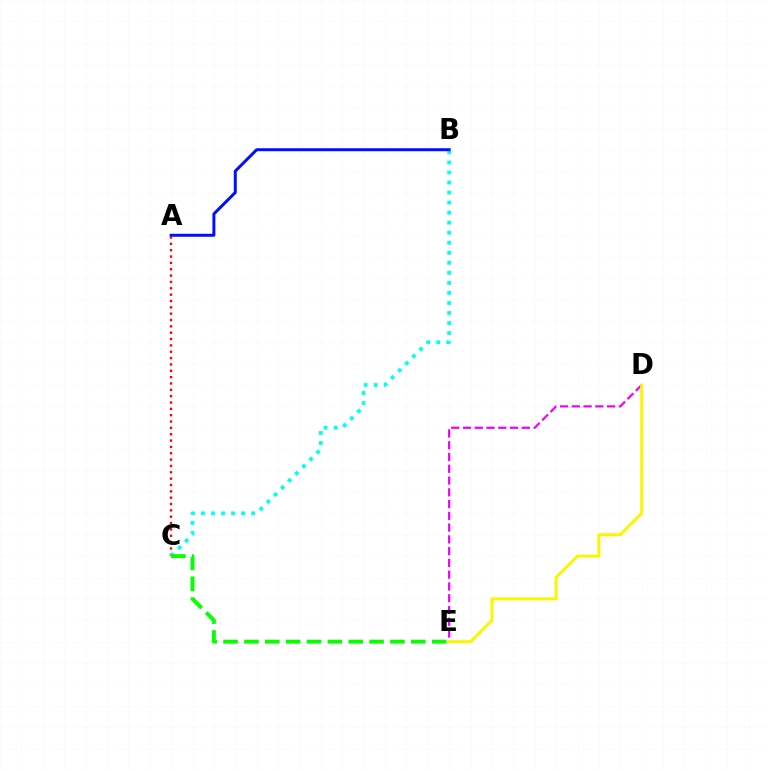{('A', 'C'): [{'color': '#ff0000', 'line_style': 'dotted', 'thickness': 1.72}], ('D', 'E'): [{'color': '#ee00ff', 'line_style': 'dashed', 'thickness': 1.6}, {'color': '#fcf500', 'line_style': 'solid', 'thickness': 2.15}], ('B', 'C'): [{'color': '#00fff6', 'line_style': 'dotted', 'thickness': 2.73}], ('A', 'B'): [{'color': '#0010ff', 'line_style': 'solid', 'thickness': 2.16}], ('C', 'E'): [{'color': '#08ff00', 'line_style': 'dashed', 'thickness': 2.83}]}